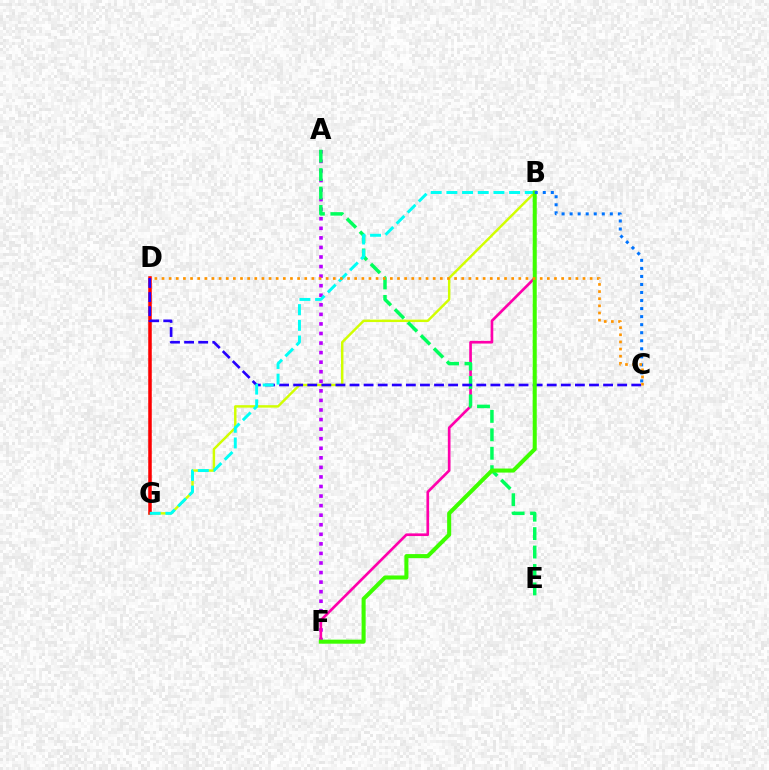{('A', 'F'): [{'color': '#b900ff', 'line_style': 'dotted', 'thickness': 2.6}], ('B', 'G'): [{'color': '#d1ff00', 'line_style': 'solid', 'thickness': 1.76}, {'color': '#00fff6', 'line_style': 'dashed', 'thickness': 2.13}], ('B', 'F'): [{'color': '#ff00ac', 'line_style': 'solid', 'thickness': 1.92}, {'color': '#3dff00', 'line_style': 'solid', 'thickness': 2.91}], ('D', 'G'): [{'color': '#ff0000', 'line_style': 'solid', 'thickness': 2.54}], ('A', 'E'): [{'color': '#00ff5c', 'line_style': 'dashed', 'thickness': 2.5}], ('C', 'D'): [{'color': '#2500ff', 'line_style': 'dashed', 'thickness': 1.91}, {'color': '#ff9400', 'line_style': 'dotted', 'thickness': 1.94}], ('B', 'C'): [{'color': '#0074ff', 'line_style': 'dotted', 'thickness': 2.18}]}